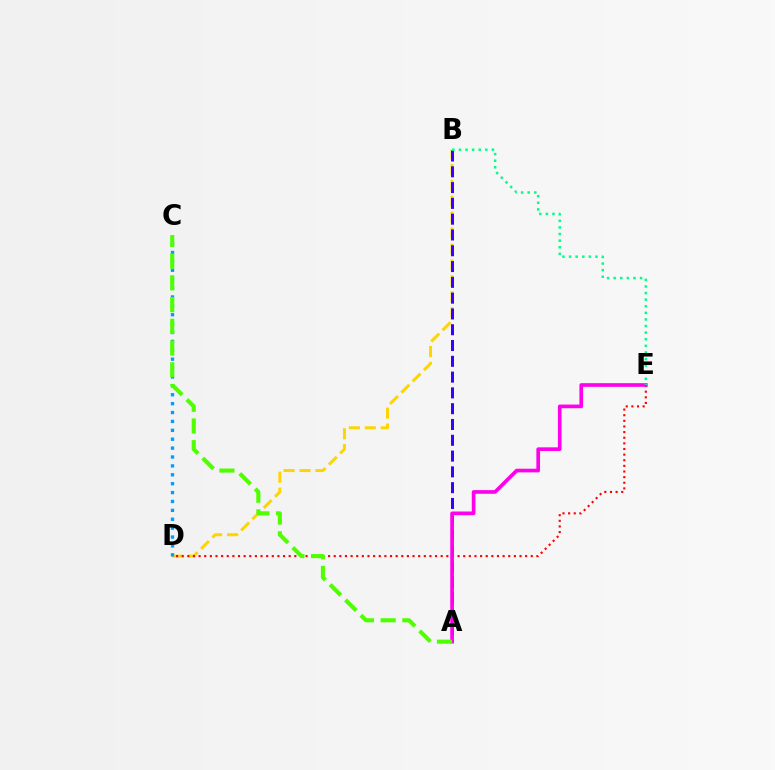{('B', 'D'): [{'color': '#ffd500', 'line_style': 'dashed', 'thickness': 2.16}], ('A', 'B'): [{'color': '#3700ff', 'line_style': 'dashed', 'thickness': 2.15}], ('D', 'E'): [{'color': '#ff0000', 'line_style': 'dotted', 'thickness': 1.53}], ('C', 'D'): [{'color': '#009eff', 'line_style': 'dotted', 'thickness': 2.42}], ('A', 'E'): [{'color': '#ff00ed', 'line_style': 'solid', 'thickness': 2.64}], ('B', 'E'): [{'color': '#00ff86', 'line_style': 'dotted', 'thickness': 1.79}], ('A', 'C'): [{'color': '#4fff00', 'line_style': 'dashed', 'thickness': 2.95}]}